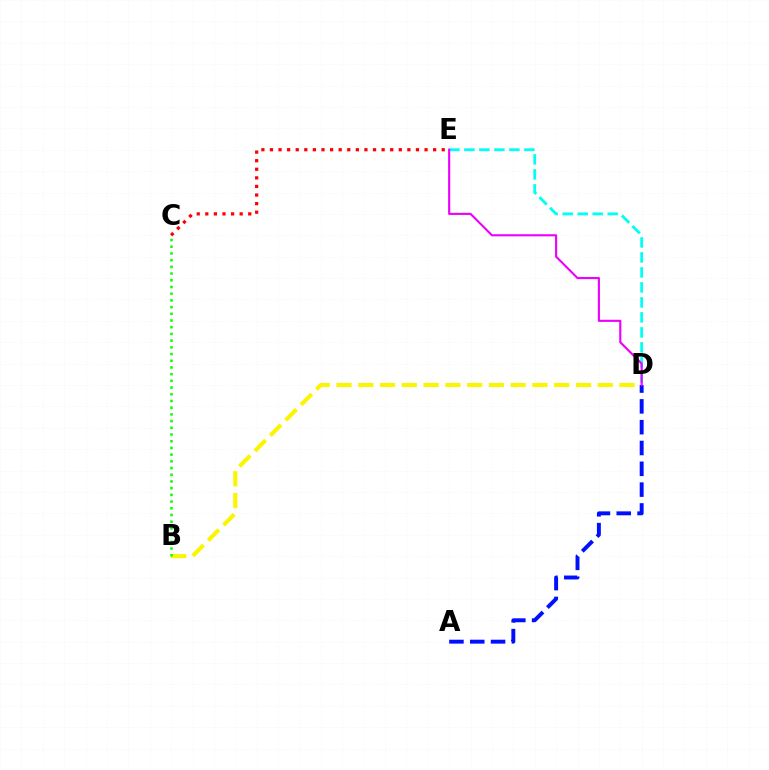{('B', 'D'): [{'color': '#fcf500', 'line_style': 'dashed', 'thickness': 2.96}], ('D', 'E'): [{'color': '#00fff6', 'line_style': 'dashed', 'thickness': 2.04}, {'color': '#ee00ff', 'line_style': 'solid', 'thickness': 1.53}], ('B', 'C'): [{'color': '#08ff00', 'line_style': 'dotted', 'thickness': 1.82}], ('C', 'E'): [{'color': '#ff0000', 'line_style': 'dotted', 'thickness': 2.33}], ('A', 'D'): [{'color': '#0010ff', 'line_style': 'dashed', 'thickness': 2.83}]}